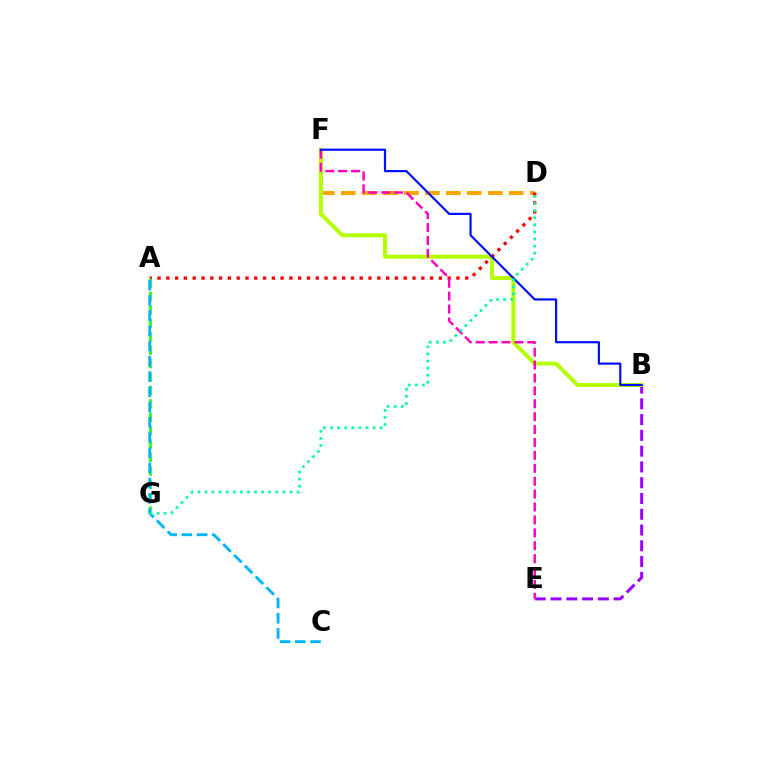{('B', 'E'): [{'color': '#9b00ff', 'line_style': 'dashed', 'thickness': 2.14}], ('D', 'F'): [{'color': '#ffa500', 'line_style': 'dashed', 'thickness': 2.85}], ('B', 'F'): [{'color': '#b3ff00', 'line_style': 'solid', 'thickness': 2.86}, {'color': '#0010ff', 'line_style': 'solid', 'thickness': 1.58}], ('A', 'D'): [{'color': '#ff0000', 'line_style': 'dotted', 'thickness': 2.39}], ('A', 'G'): [{'color': '#08ff00', 'line_style': 'dashed', 'thickness': 1.82}], ('E', 'F'): [{'color': '#ff00bd', 'line_style': 'dashed', 'thickness': 1.75}], ('A', 'C'): [{'color': '#00b5ff', 'line_style': 'dashed', 'thickness': 2.07}], ('D', 'G'): [{'color': '#00ff9d', 'line_style': 'dotted', 'thickness': 1.93}]}